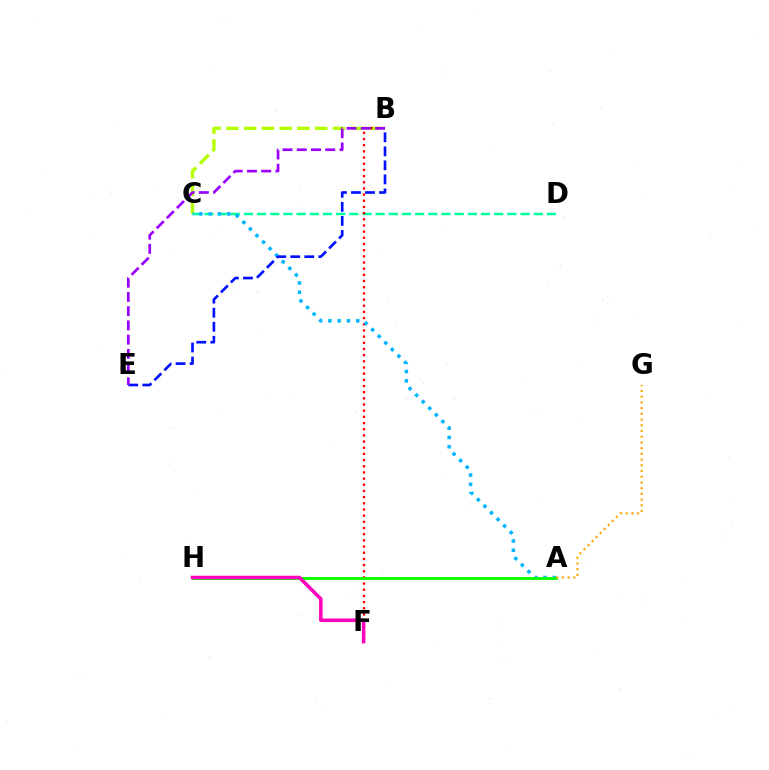{('B', 'C'): [{'color': '#b3ff00', 'line_style': 'dashed', 'thickness': 2.42}], ('C', 'D'): [{'color': '#00ff9d', 'line_style': 'dashed', 'thickness': 1.79}], ('B', 'F'): [{'color': '#ff0000', 'line_style': 'dotted', 'thickness': 1.68}], ('A', 'C'): [{'color': '#00b5ff', 'line_style': 'dotted', 'thickness': 2.52}], ('B', 'E'): [{'color': '#0010ff', 'line_style': 'dashed', 'thickness': 1.91}, {'color': '#9b00ff', 'line_style': 'dashed', 'thickness': 1.93}], ('A', 'H'): [{'color': '#08ff00', 'line_style': 'solid', 'thickness': 2.05}], ('A', 'G'): [{'color': '#ffa500', 'line_style': 'dotted', 'thickness': 1.55}], ('F', 'H'): [{'color': '#ff00bd', 'line_style': 'solid', 'thickness': 2.54}]}